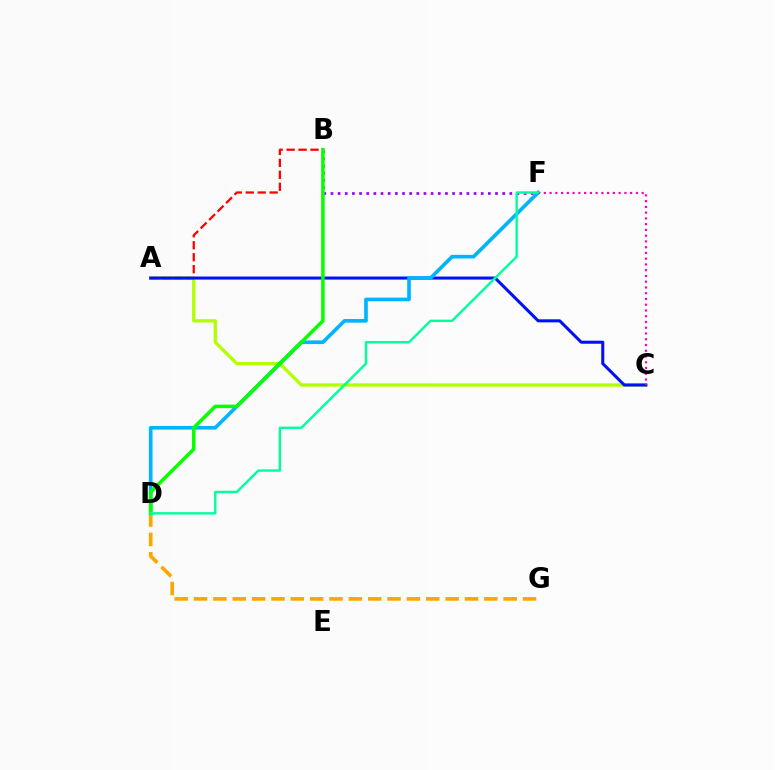{('A', 'C'): [{'color': '#b3ff00', 'line_style': 'solid', 'thickness': 2.38}, {'color': '#0010ff', 'line_style': 'solid', 'thickness': 2.19}], ('A', 'B'): [{'color': '#ff0000', 'line_style': 'dashed', 'thickness': 1.62}], ('B', 'F'): [{'color': '#9b00ff', 'line_style': 'dotted', 'thickness': 1.94}], ('D', 'F'): [{'color': '#00b5ff', 'line_style': 'solid', 'thickness': 2.63}, {'color': '#00ff9d', 'line_style': 'solid', 'thickness': 1.73}], ('C', 'F'): [{'color': '#ff00bd', 'line_style': 'dotted', 'thickness': 1.56}], ('D', 'G'): [{'color': '#ffa500', 'line_style': 'dashed', 'thickness': 2.63}], ('B', 'D'): [{'color': '#08ff00', 'line_style': 'solid', 'thickness': 2.55}]}